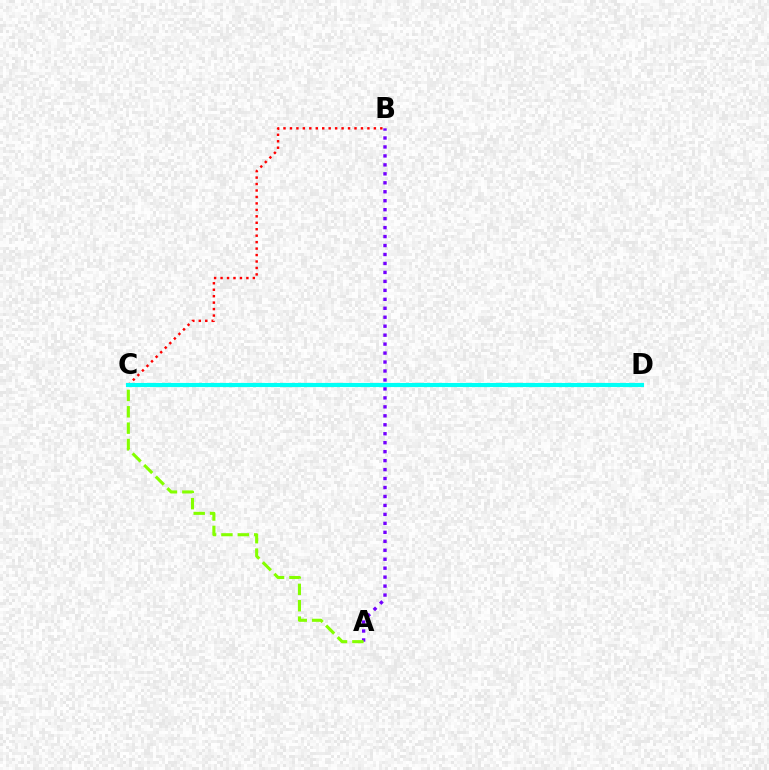{('A', 'B'): [{'color': '#7200ff', 'line_style': 'dotted', 'thickness': 2.44}], ('A', 'C'): [{'color': '#84ff00', 'line_style': 'dashed', 'thickness': 2.22}], ('B', 'C'): [{'color': '#ff0000', 'line_style': 'dotted', 'thickness': 1.75}], ('C', 'D'): [{'color': '#00fff6', 'line_style': 'solid', 'thickness': 2.97}]}